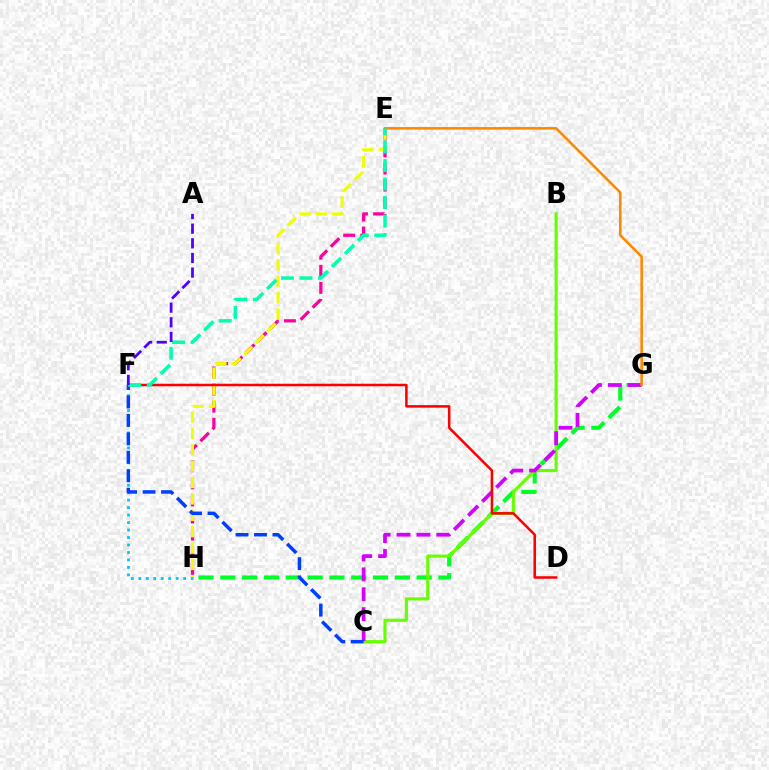{('G', 'H'): [{'color': '#00ff27', 'line_style': 'dashed', 'thickness': 2.96}], ('B', 'C'): [{'color': '#66ff00', 'line_style': 'solid', 'thickness': 2.25}], ('E', 'H'): [{'color': '#ff00a0', 'line_style': 'dashed', 'thickness': 2.32}, {'color': '#eeff00', 'line_style': 'dashed', 'thickness': 2.22}], ('C', 'G'): [{'color': '#d600ff', 'line_style': 'dashed', 'thickness': 2.7}], ('F', 'H'): [{'color': '#00c7ff', 'line_style': 'dotted', 'thickness': 2.03}], ('C', 'F'): [{'color': '#003fff', 'line_style': 'dashed', 'thickness': 2.51}], ('E', 'G'): [{'color': '#ff8800', 'line_style': 'solid', 'thickness': 1.84}], ('D', 'F'): [{'color': '#ff0000', 'line_style': 'solid', 'thickness': 1.82}], ('E', 'F'): [{'color': '#00ffaf', 'line_style': 'dashed', 'thickness': 2.51}], ('A', 'F'): [{'color': '#4f00ff', 'line_style': 'dashed', 'thickness': 1.99}]}